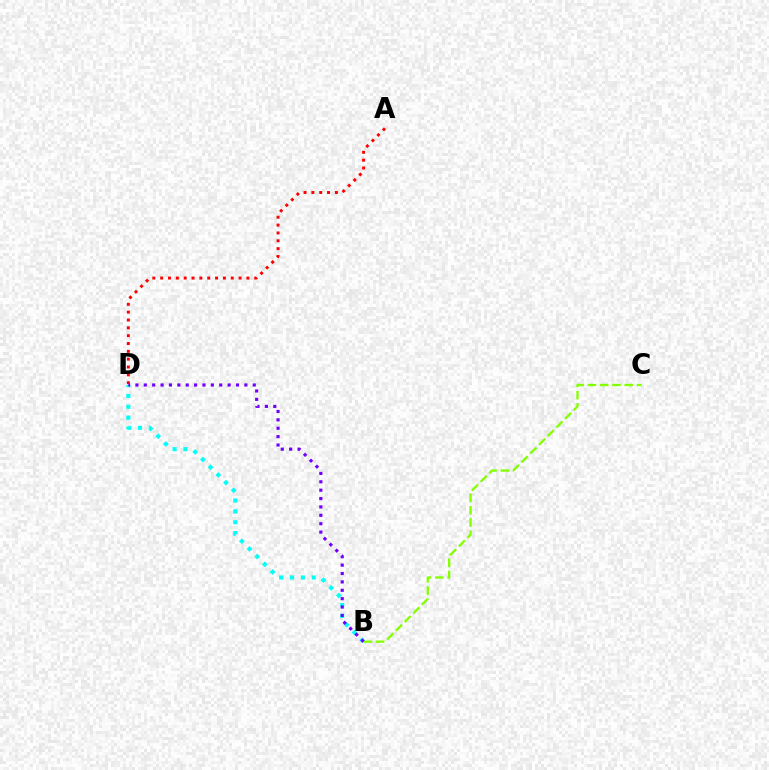{('B', 'D'): [{'color': '#00fff6', 'line_style': 'dotted', 'thickness': 2.95}, {'color': '#7200ff', 'line_style': 'dotted', 'thickness': 2.28}], ('A', 'D'): [{'color': '#ff0000', 'line_style': 'dotted', 'thickness': 2.13}], ('B', 'C'): [{'color': '#84ff00', 'line_style': 'dashed', 'thickness': 1.67}]}